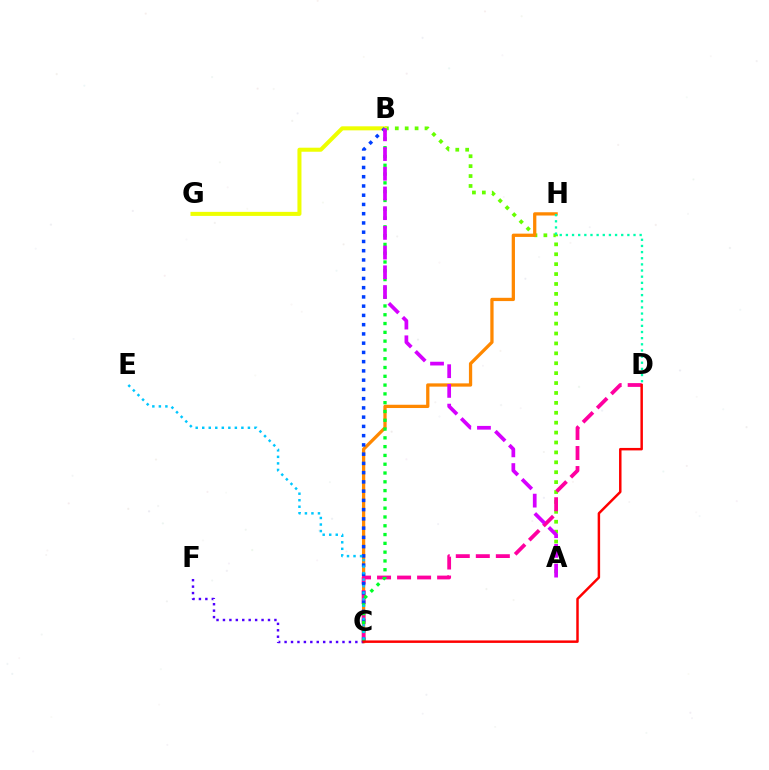{('A', 'B'): [{'color': '#66ff00', 'line_style': 'dotted', 'thickness': 2.69}, {'color': '#d600ff', 'line_style': 'dashed', 'thickness': 2.68}], ('C', 'H'): [{'color': '#ff8800', 'line_style': 'solid', 'thickness': 2.36}], ('C', 'D'): [{'color': '#ff00a0', 'line_style': 'dashed', 'thickness': 2.72}, {'color': '#ff0000', 'line_style': 'solid', 'thickness': 1.78}], ('B', 'G'): [{'color': '#eeff00', 'line_style': 'solid', 'thickness': 2.91}], ('B', 'C'): [{'color': '#003fff', 'line_style': 'dotted', 'thickness': 2.51}, {'color': '#00ff27', 'line_style': 'dotted', 'thickness': 2.39}], ('C', 'F'): [{'color': '#4f00ff', 'line_style': 'dotted', 'thickness': 1.75}], ('D', 'H'): [{'color': '#00ffaf', 'line_style': 'dotted', 'thickness': 1.67}], ('C', 'E'): [{'color': '#00c7ff', 'line_style': 'dotted', 'thickness': 1.77}]}